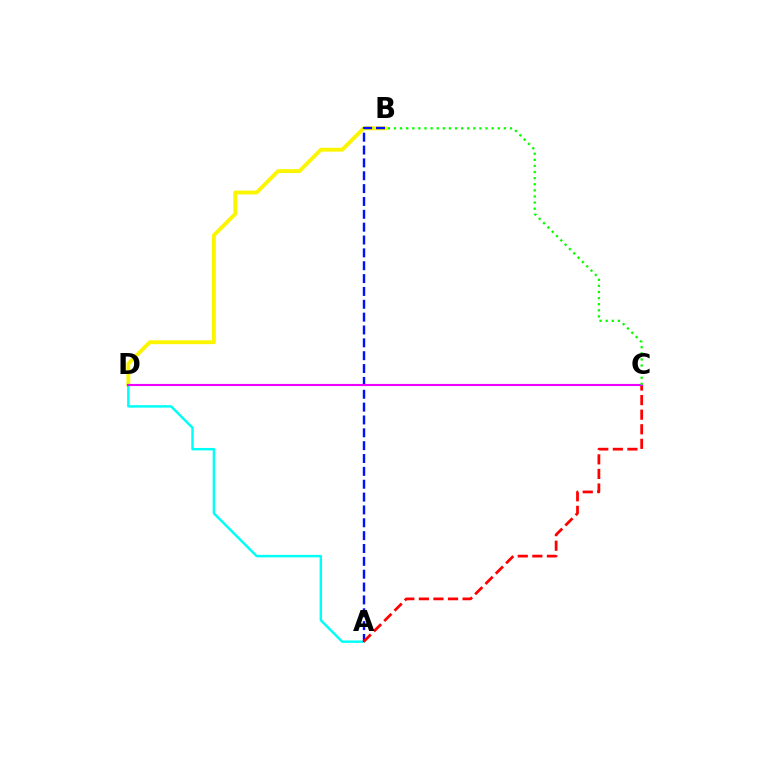{('B', 'D'): [{'color': '#fcf500', 'line_style': 'solid', 'thickness': 2.78}], ('A', 'D'): [{'color': '#00fff6', 'line_style': 'solid', 'thickness': 1.77}], ('A', 'B'): [{'color': '#0010ff', 'line_style': 'dashed', 'thickness': 1.75}], ('A', 'C'): [{'color': '#ff0000', 'line_style': 'dashed', 'thickness': 1.98}], ('C', 'D'): [{'color': '#ee00ff', 'line_style': 'solid', 'thickness': 1.53}], ('B', 'C'): [{'color': '#08ff00', 'line_style': 'dotted', 'thickness': 1.66}]}